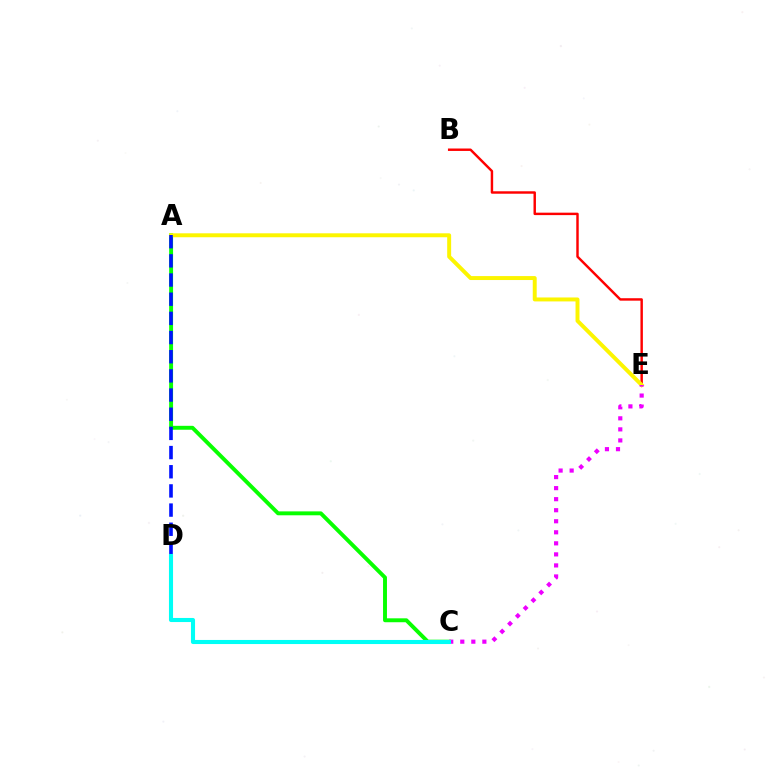{('B', 'E'): [{'color': '#ff0000', 'line_style': 'solid', 'thickness': 1.76}], ('A', 'C'): [{'color': '#08ff00', 'line_style': 'solid', 'thickness': 2.82}], ('A', 'E'): [{'color': '#fcf500', 'line_style': 'solid', 'thickness': 2.84}], ('A', 'D'): [{'color': '#0010ff', 'line_style': 'dashed', 'thickness': 2.6}], ('C', 'E'): [{'color': '#ee00ff', 'line_style': 'dotted', 'thickness': 3.0}], ('C', 'D'): [{'color': '#00fff6', 'line_style': 'solid', 'thickness': 2.94}]}